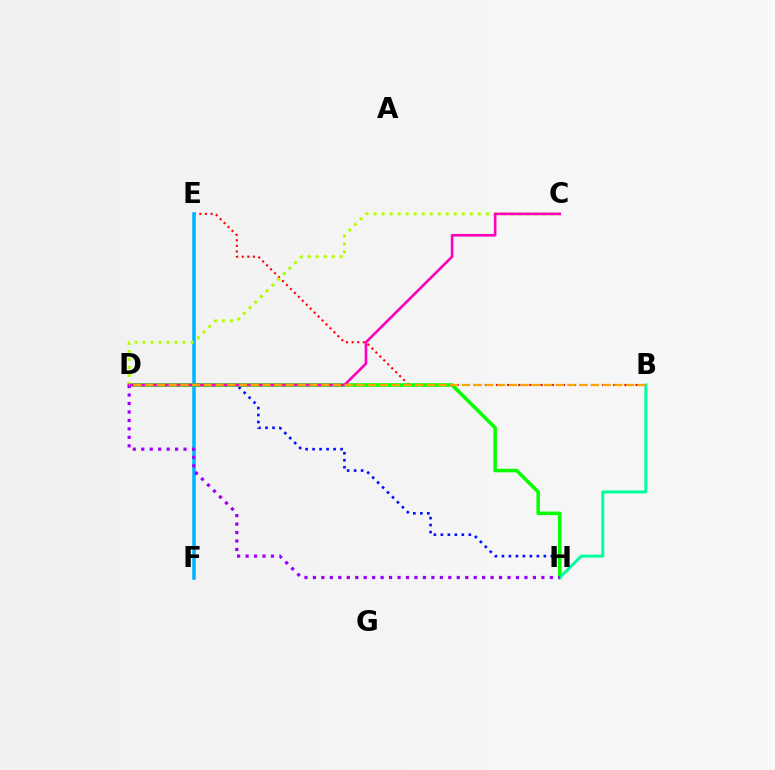{('B', 'E'): [{'color': '#ff0000', 'line_style': 'dotted', 'thickness': 1.52}], ('D', 'H'): [{'color': '#0010ff', 'line_style': 'dotted', 'thickness': 1.9}, {'color': '#08ff00', 'line_style': 'solid', 'thickness': 2.54}, {'color': '#9b00ff', 'line_style': 'dotted', 'thickness': 2.3}], ('E', 'F'): [{'color': '#00b5ff', 'line_style': 'solid', 'thickness': 2.54}], ('C', 'D'): [{'color': '#b3ff00', 'line_style': 'dotted', 'thickness': 2.18}, {'color': '#ff00bd', 'line_style': 'solid', 'thickness': 1.89}], ('B', 'H'): [{'color': '#00ff9d', 'line_style': 'solid', 'thickness': 2.16}], ('B', 'D'): [{'color': '#ffa500', 'line_style': 'dashed', 'thickness': 1.59}]}